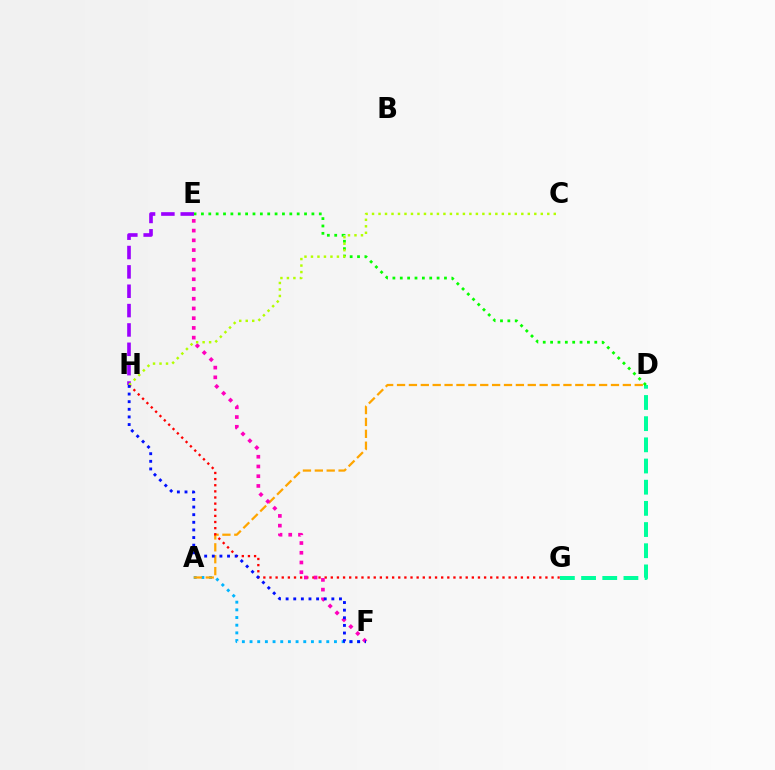{('D', 'G'): [{'color': '#00ff9d', 'line_style': 'dashed', 'thickness': 2.88}], ('A', 'F'): [{'color': '#00b5ff', 'line_style': 'dotted', 'thickness': 2.08}], ('D', 'E'): [{'color': '#08ff00', 'line_style': 'dotted', 'thickness': 2.0}], ('E', 'H'): [{'color': '#9b00ff', 'line_style': 'dashed', 'thickness': 2.63}], ('A', 'D'): [{'color': '#ffa500', 'line_style': 'dashed', 'thickness': 1.61}], ('G', 'H'): [{'color': '#ff0000', 'line_style': 'dotted', 'thickness': 1.67}], ('E', 'F'): [{'color': '#ff00bd', 'line_style': 'dotted', 'thickness': 2.64}], ('C', 'H'): [{'color': '#b3ff00', 'line_style': 'dotted', 'thickness': 1.76}], ('F', 'H'): [{'color': '#0010ff', 'line_style': 'dotted', 'thickness': 2.07}]}